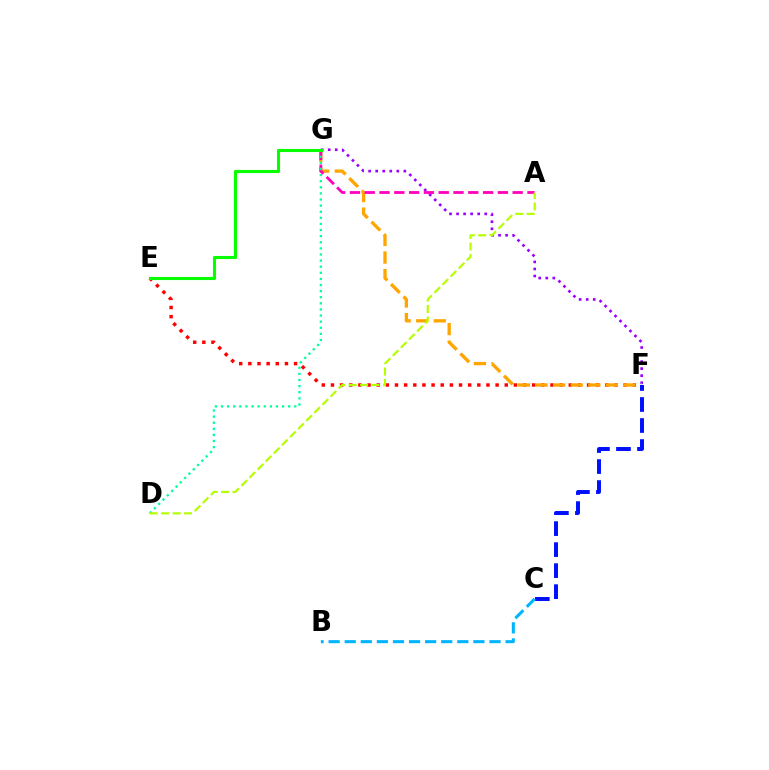{('F', 'G'): [{'color': '#9b00ff', 'line_style': 'dotted', 'thickness': 1.91}, {'color': '#ffa500', 'line_style': 'dashed', 'thickness': 2.39}], ('E', 'F'): [{'color': '#ff0000', 'line_style': 'dotted', 'thickness': 2.49}], ('A', 'G'): [{'color': '#ff00bd', 'line_style': 'dashed', 'thickness': 2.01}], ('D', 'G'): [{'color': '#00ff9d', 'line_style': 'dotted', 'thickness': 1.66}], ('C', 'F'): [{'color': '#0010ff', 'line_style': 'dashed', 'thickness': 2.85}], ('E', 'G'): [{'color': '#08ff00', 'line_style': 'solid', 'thickness': 2.23}], ('A', 'D'): [{'color': '#b3ff00', 'line_style': 'dashed', 'thickness': 1.56}], ('B', 'C'): [{'color': '#00b5ff', 'line_style': 'dashed', 'thickness': 2.19}]}